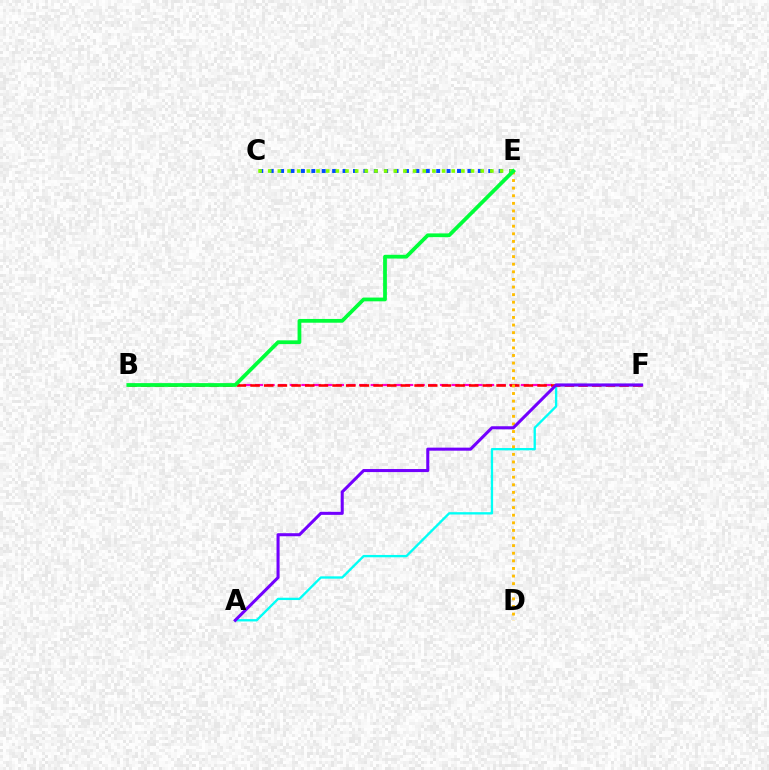{('A', 'F'): [{'color': '#00fff6', 'line_style': 'solid', 'thickness': 1.68}, {'color': '#7200ff', 'line_style': 'solid', 'thickness': 2.2}], ('B', 'F'): [{'color': '#ff00cf', 'line_style': 'dashed', 'thickness': 1.57}, {'color': '#ff0000', 'line_style': 'dashed', 'thickness': 1.86}], ('C', 'E'): [{'color': '#004bff', 'line_style': 'dotted', 'thickness': 2.83}, {'color': '#84ff00', 'line_style': 'dotted', 'thickness': 2.62}], ('D', 'E'): [{'color': '#ffbd00', 'line_style': 'dotted', 'thickness': 2.07}], ('B', 'E'): [{'color': '#00ff39', 'line_style': 'solid', 'thickness': 2.71}]}